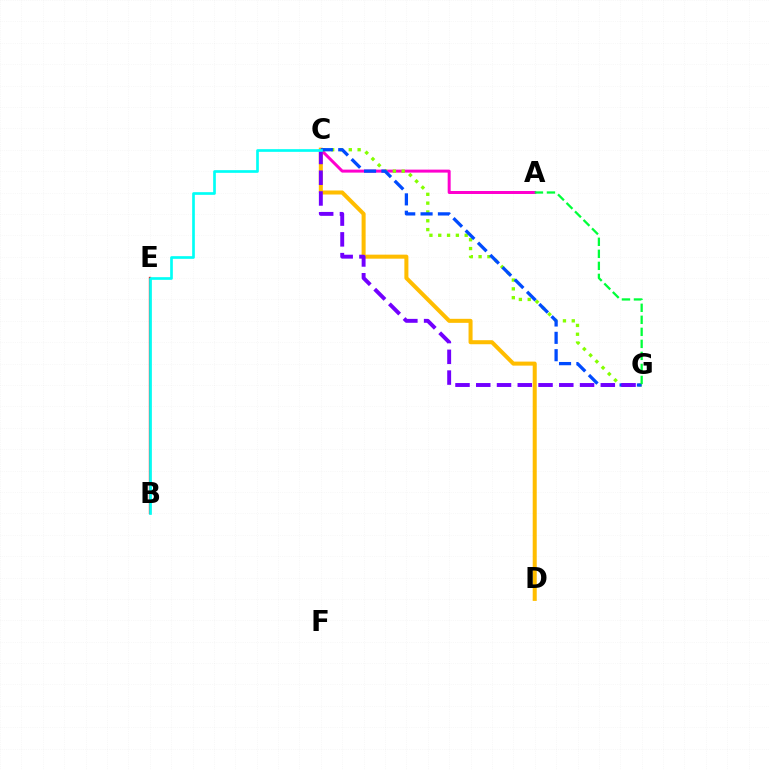{('A', 'C'): [{'color': '#ff00cf', 'line_style': 'solid', 'thickness': 2.15}], ('C', 'G'): [{'color': '#84ff00', 'line_style': 'dotted', 'thickness': 2.4}, {'color': '#004bff', 'line_style': 'dashed', 'thickness': 2.36}, {'color': '#7200ff', 'line_style': 'dashed', 'thickness': 2.82}], ('C', 'D'): [{'color': '#ffbd00', 'line_style': 'solid', 'thickness': 2.9}], ('B', 'E'): [{'color': '#ff0000', 'line_style': 'solid', 'thickness': 1.65}], ('A', 'G'): [{'color': '#00ff39', 'line_style': 'dashed', 'thickness': 1.63}], ('B', 'C'): [{'color': '#00fff6', 'line_style': 'solid', 'thickness': 1.92}]}